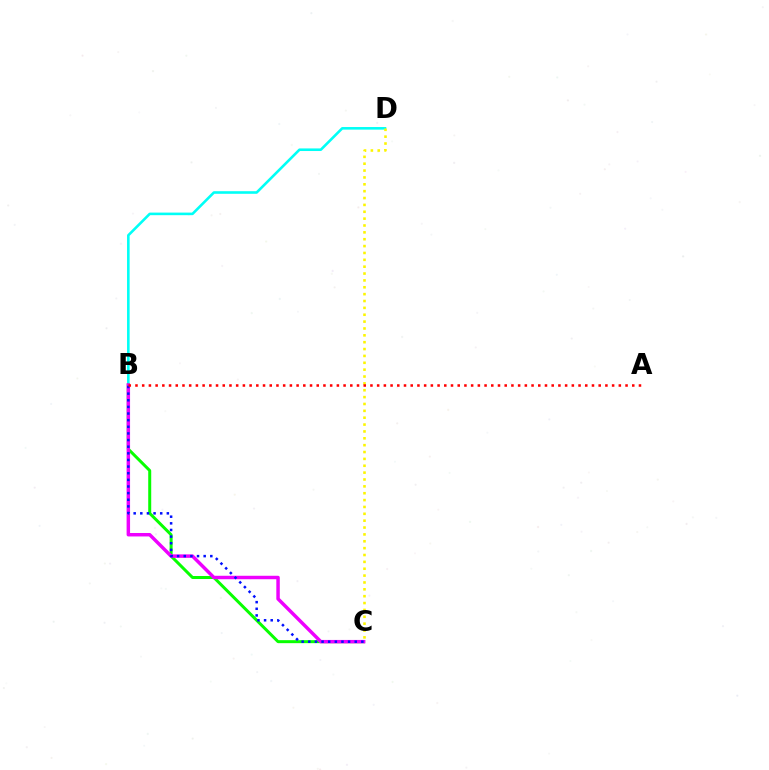{('B', 'D'): [{'color': '#00fff6', 'line_style': 'solid', 'thickness': 1.87}], ('B', 'C'): [{'color': '#08ff00', 'line_style': 'solid', 'thickness': 2.16}, {'color': '#ee00ff', 'line_style': 'solid', 'thickness': 2.49}, {'color': '#0010ff', 'line_style': 'dotted', 'thickness': 1.8}], ('C', 'D'): [{'color': '#fcf500', 'line_style': 'dotted', 'thickness': 1.87}], ('A', 'B'): [{'color': '#ff0000', 'line_style': 'dotted', 'thickness': 1.82}]}